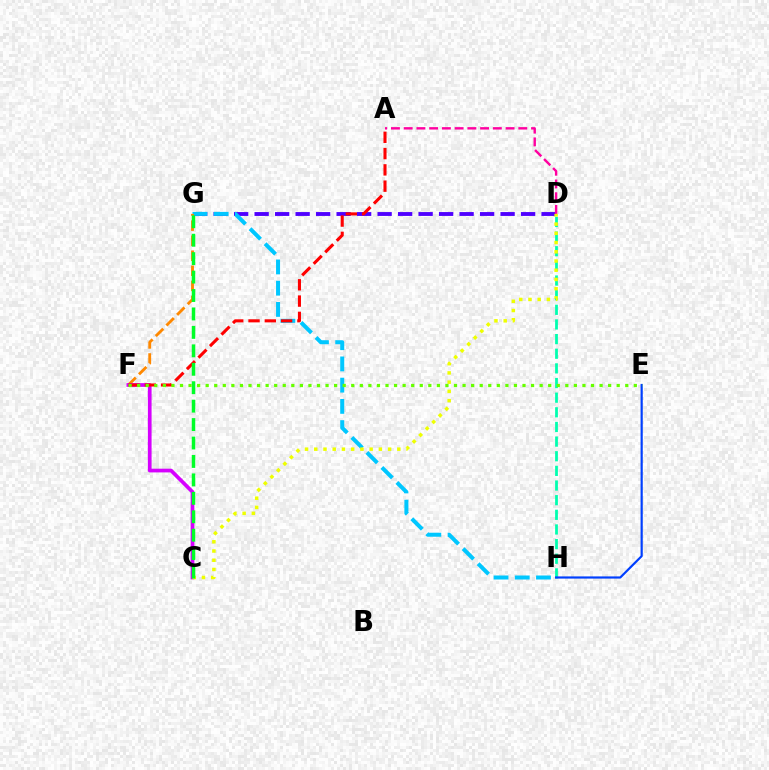{('D', 'H'): [{'color': '#00ffaf', 'line_style': 'dashed', 'thickness': 1.99}], ('D', 'G'): [{'color': '#4f00ff', 'line_style': 'dashed', 'thickness': 2.78}], ('G', 'H'): [{'color': '#00c7ff', 'line_style': 'dashed', 'thickness': 2.88}], ('E', 'H'): [{'color': '#003fff', 'line_style': 'solid', 'thickness': 1.58}], ('F', 'G'): [{'color': '#ff8800', 'line_style': 'dashed', 'thickness': 2.05}], ('A', 'D'): [{'color': '#ff00a0', 'line_style': 'dashed', 'thickness': 1.73}], ('C', 'F'): [{'color': '#d600ff', 'line_style': 'solid', 'thickness': 2.67}], ('A', 'F'): [{'color': '#ff0000', 'line_style': 'dashed', 'thickness': 2.21}], ('C', 'D'): [{'color': '#eeff00', 'line_style': 'dotted', 'thickness': 2.51}], ('C', 'G'): [{'color': '#00ff27', 'line_style': 'dashed', 'thickness': 2.5}], ('E', 'F'): [{'color': '#66ff00', 'line_style': 'dotted', 'thickness': 2.33}]}